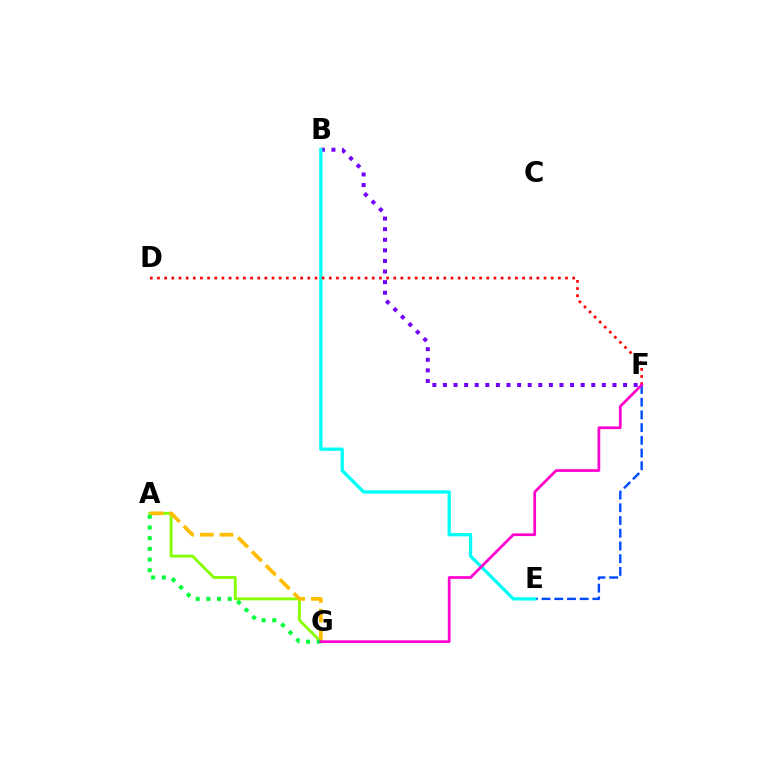{('B', 'F'): [{'color': '#7200ff', 'line_style': 'dotted', 'thickness': 2.88}], ('A', 'G'): [{'color': '#84ff00', 'line_style': 'solid', 'thickness': 2.03}, {'color': '#ffbd00', 'line_style': 'dashed', 'thickness': 2.67}, {'color': '#00ff39', 'line_style': 'dotted', 'thickness': 2.9}], ('E', 'F'): [{'color': '#004bff', 'line_style': 'dashed', 'thickness': 1.73}], ('B', 'E'): [{'color': '#00fff6', 'line_style': 'solid', 'thickness': 2.37}], ('D', 'F'): [{'color': '#ff0000', 'line_style': 'dotted', 'thickness': 1.94}], ('F', 'G'): [{'color': '#ff00cf', 'line_style': 'solid', 'thickness': 1.95}]}